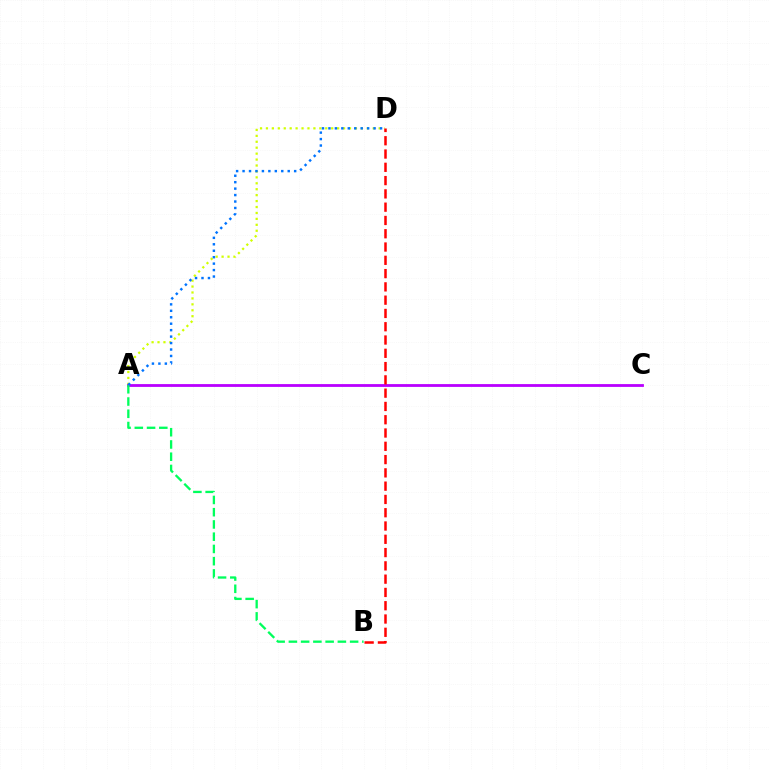{('A', 'D'): [{'color': '#d1ff00', 'line_style': 'dotted', 'thickness': 1.61}, {'color': '#0074ff', 'line_style': 'dotted', 'thickness': 1.75}], ('A', 'C'): [{'color': '#b900ff', 'line_style': 'solid', 'thickness': 2.02}], ('A', 'B'): [{'color': '#00ff5c', 'line_style': 'dashed', 'thickness': 1.66}], ('B', 'D'): [{'color': '#ff0000', 'line_style': 'dashed', 'thickness': 1.8}]}